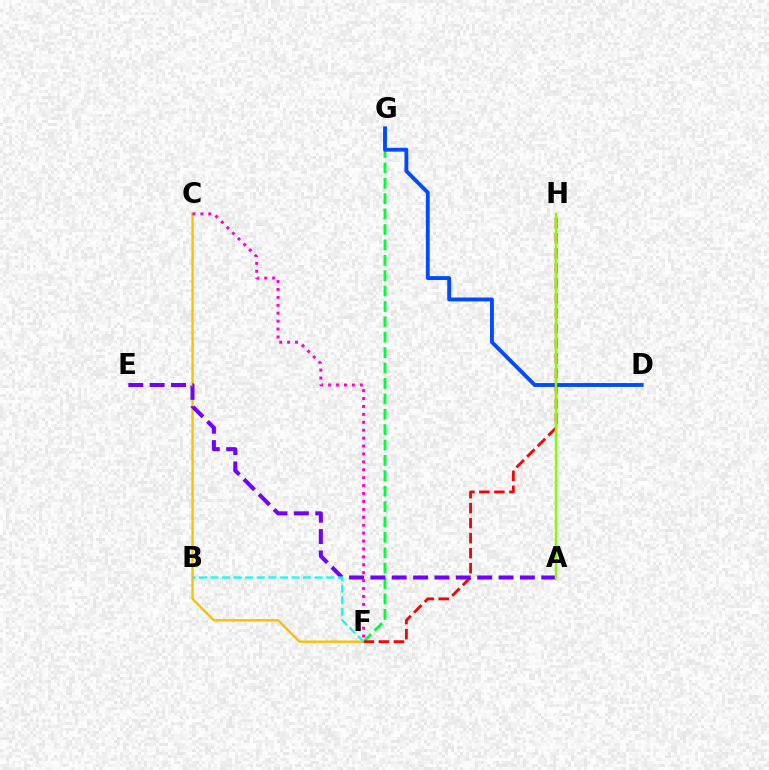{('F', 'G'): [{'color': '#00ff39', 'line_style': 'dashed', 'thickness': 2.09}], ('D', 'G'): [{'color': '#004bff', 'line_style': 'solid', 'thickness': 2.77}], ('C', 'F'): [{'color': '#ffbd00', 'line_style': 'solid', 'thickness': 1.66}, {'color': '#ff00cf', 'line_style': 'dotted', 'thickness': 2.15}], ('F', 'H'): [{'color': '#ff0000', 'line_style': 'dashed', 'thickness': 2.04}], ('A', 'E'): [{'color': '#7200ff', 'line_style': 'dashed', 'thickness': 2.9}], ('B', 'F'): [{'color': '#00fff6', 'line_style': 'dashed', 'thickness': 1.57}], ('A', 'H'): [{'color': '#84ff00', 'line_style': 'solid', 'thickness': 1.72}]}